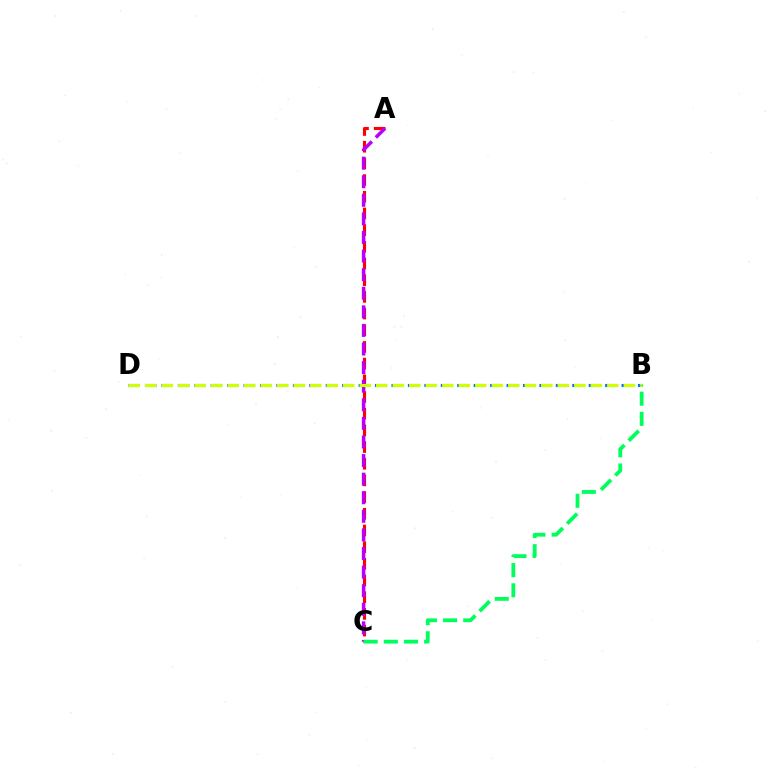{('A', 'C'): [{'color': '#ff0000', 'line_style': 'dashed', 'thickness': 2.27}, {'color': '#b900ff', 'line_style': 'dashed', 'thickness': 2.53}], ('B', 'D'): [{'color': '#0074ff', 'line_style': 'dashed', 'thickness': 2.23}, {'color': '#d1ff00', 'line_style': 'dashed', 'thickness': 2.24}], ('B', 'C'): [{'color': '#00ff5c', 'line_style': 'dashed', 'thickness': 2.74}]}